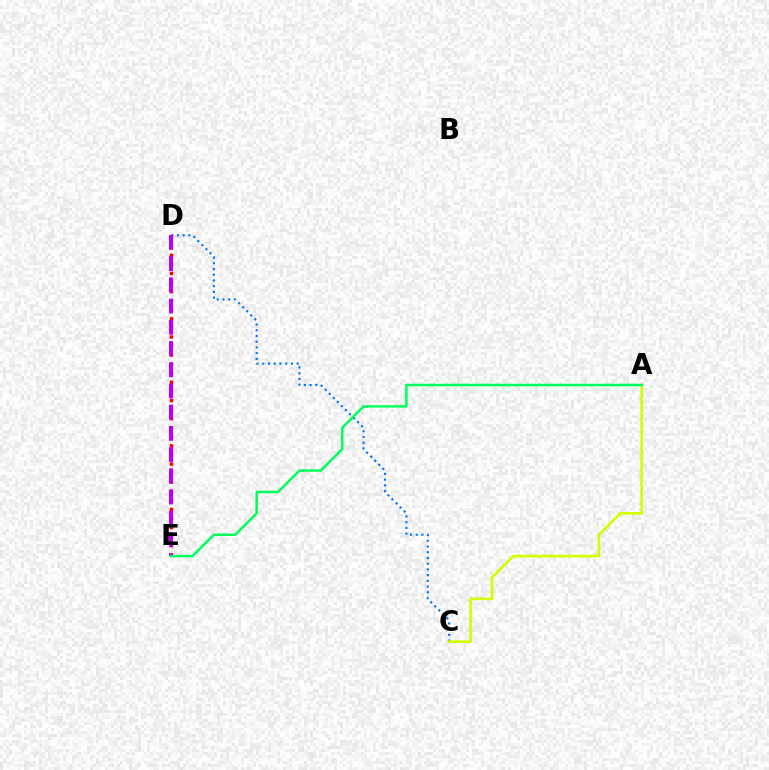{('C', 'D'): [{'color': '#0074ff', 'line_style': 'dotted', 'thickness': 1.55}], ('D', 'E'): [{'color': '#ff0000', 'line_style': 'dotted', 'thickness': 2.47}, {'color': '#b900ff', 'line_style': 'dashed', 'thickness': 2.88}], ('A', 'C'): [{'color': '#d1ff00', 'line_style': 'solid', 'thickness': 1.91}], ('A', 'E'): [{'color': '#00ff5c', 'line_style': 'solid', 'thickness': 1.81}]}